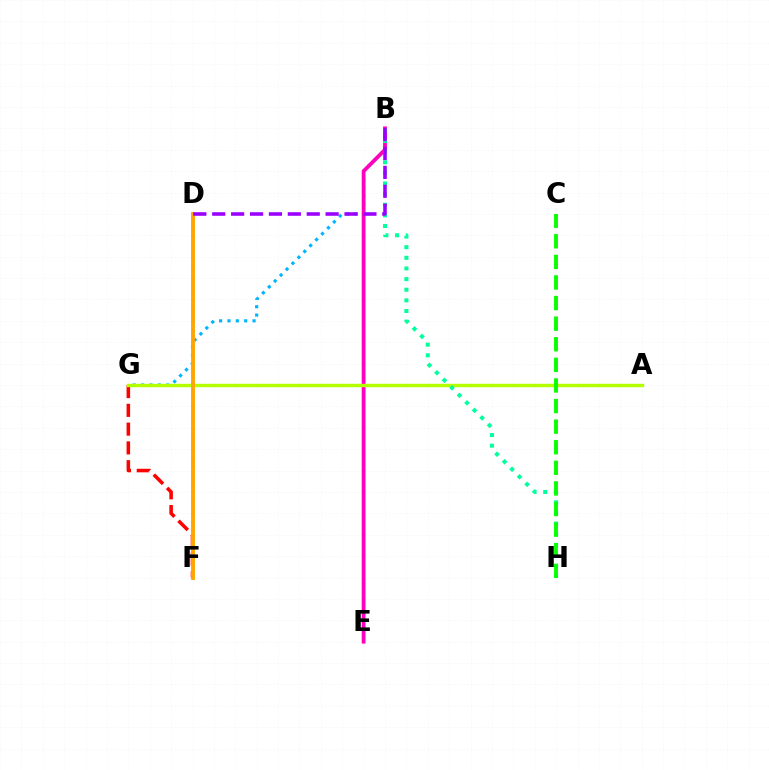{('B', 'G'): [{'color': '#00b5ff', 'line_style': 'dotted', 'thickness': 2.27}], ('F', 'G'): [{'color': '#ff0000', 'line_style': 'dashed', 'thickness': 2.55}], ('B', 'E'): [{'color': '#ff00bd', 'line_style': 'solid', 'thickness': 2.74}], ('A', 'G'): [{'color': '#b3ff00', 'line_style': 'solid', 'thickness': 2.45}], ('D', 'F'): [{'color': '#0010ff', 'line_style': 'dotted', 'thickness': 1.53}, {'color': '#ffa500', 'line_style': 'solid', 'thickness': 2.8}], ('B', 'H'): [{'color': '#00ff9d', 'line_style': 'dotted', 'thickness': 2.89}], ('B', 'D'): [{'color': '#9b00ff', 'line_style': 'dashed', 'thickness': 2.57}], ('C', 'H'): [{'color': '#08ff00', 'line_style': 'dashed', 'thickness': 2.8}]}